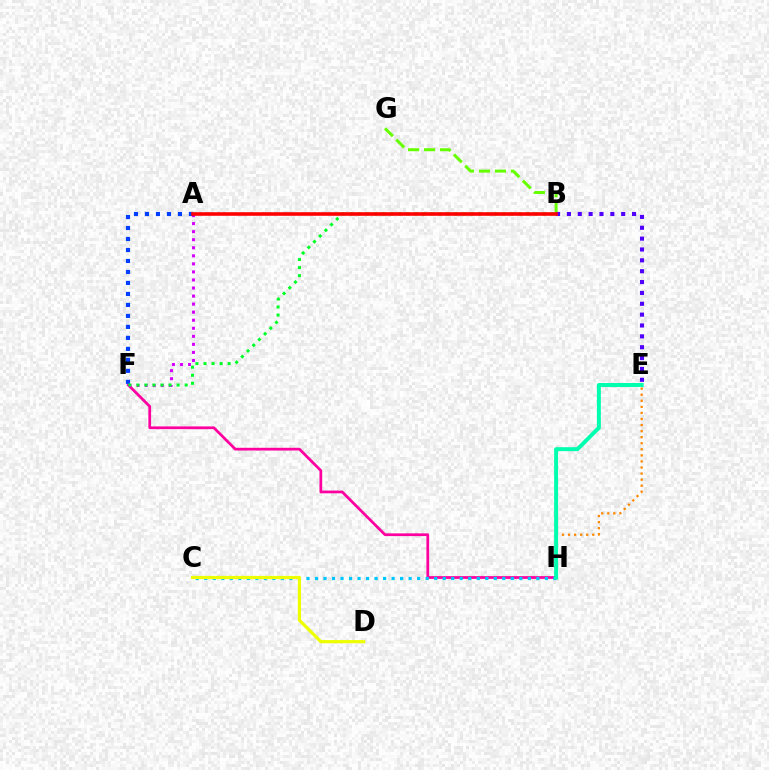{('F', 'H'): [{'color': '#ff00a0', 'line_style': 'solid', 'thickness': 1.97}], ('B', 'G'): [{'color': '#66ff00', 'line_style': 'dashed', 'thickness': 2.17}], ('B', 'E'): [{'color': '#4f00ff', 'line_style': 'dotted', 'thickness': 2.95}], ('E', 'H'): [{'color': '#ff8800', 'line_style': 'dotted', 'thickness': 1.65}, {'color': '#00ffaf', 'line_style': 'solid', 'thickness': 2.85}], ('C', 'H'): [{'color': '#00c7ff', 'line_style': 'dotted', 'thickness': 2.31}], ('C', 'D'): [{'color': '#eeff00', 'line_style': 'solid', 'thickness': 2.29}], ('A', 'F'): [{'color': '#d600ff', 'line_style': 'dotted', 'thickness': 2.19}, {'color': '#003fff', 'line_style': 'dotted', 'thickness': 2.99}], ('B', 'F'): [{'color': '#00ff27', 'line_style': 'dotted', 'thickness': 2.19}], ('A', 'B'): [{'color': '#ff0000', 'line_style': 'solid', 'thickness': 2.59}]}